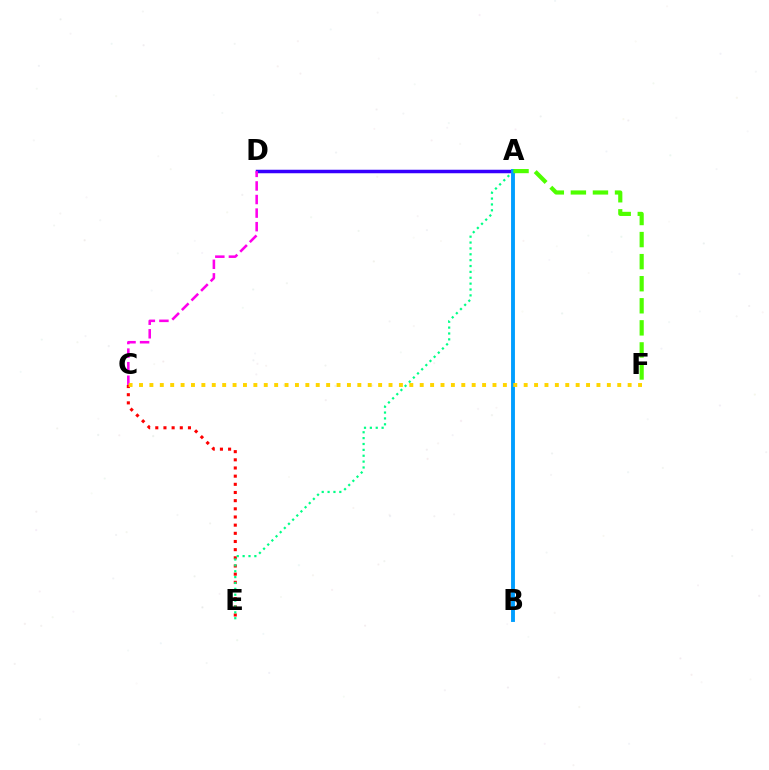{('A', 'D'): [{'color': '#3700ff', 'line_style': 'solid', 'thickness': 2.52}], ('C', 'E'): [{'color': '#ff0000', 'line_style': 'dotted', 'thickness': 2.22}], ('C', 'D'): [{'color': '#ff00ed', 'line_style': 'dashed', 'thickness': 1.84}], ('A', 'E'): [{'color': '#00ff86', 'line_style': 'dotted', 'thickness': 1.59}], ('A', 'B'): [{'color': '#009eff', 'line_style': 'solid', 'thickness': 2.79}], ('C', 'F'): [{'color': '#ffd500', 'line_style': 'dotted', 'thickness': 2.82}], ('A', 'F'): [{'color': '#4fff00', 'line_style': 'dashed', 'thickness': 3.0}]}